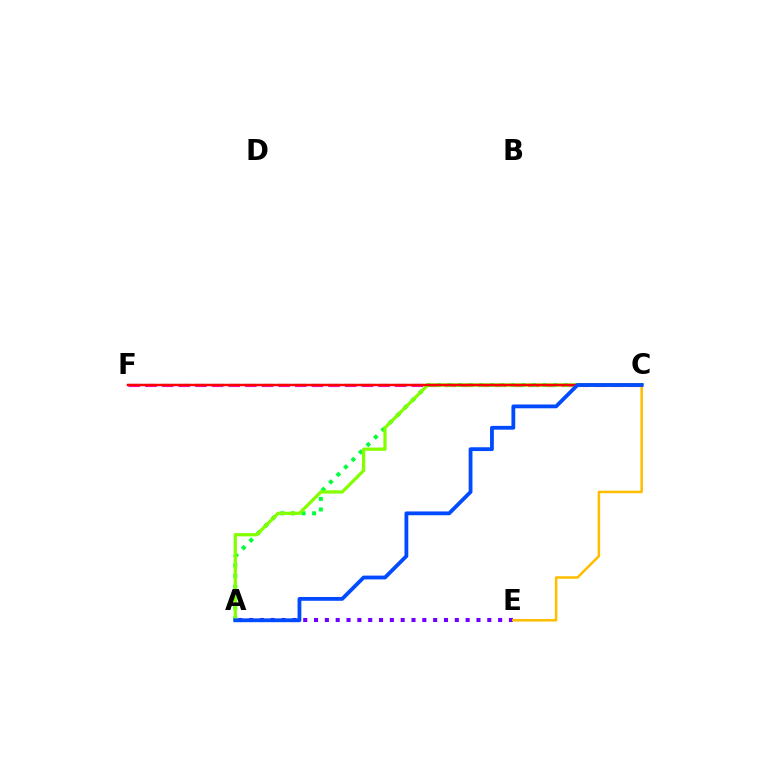{('C', 'F'): [{'color': '#ff00cf', 'line_style': 'dashed', 'thickness': 2.26}, {'color': '#00fff6', 'line_style': 'dashed', 'thickness': 1.57}, {'color': '#ff0000', 'line_style': 'solid', 'thickness': 1.77}], ('A', 'E'): [{'color': '#7200ff', 'line_style': 'dotted', 'thickness': 2.94}], ('C', 'E'): [{'color': '#ffbd00', 'line_style': 'solid', 'thickness': 1.81}], ('A', 'C'): [{'color': '#00ff39', 'line_style': 'dotted', 'thickness': 2.87}, {'color': '#84ff00', 'line_style': 'solid', 'thickness': 2.34}, {'color': '#004bff', 'line_style': 'solid', 'thickness': 2.74}]}